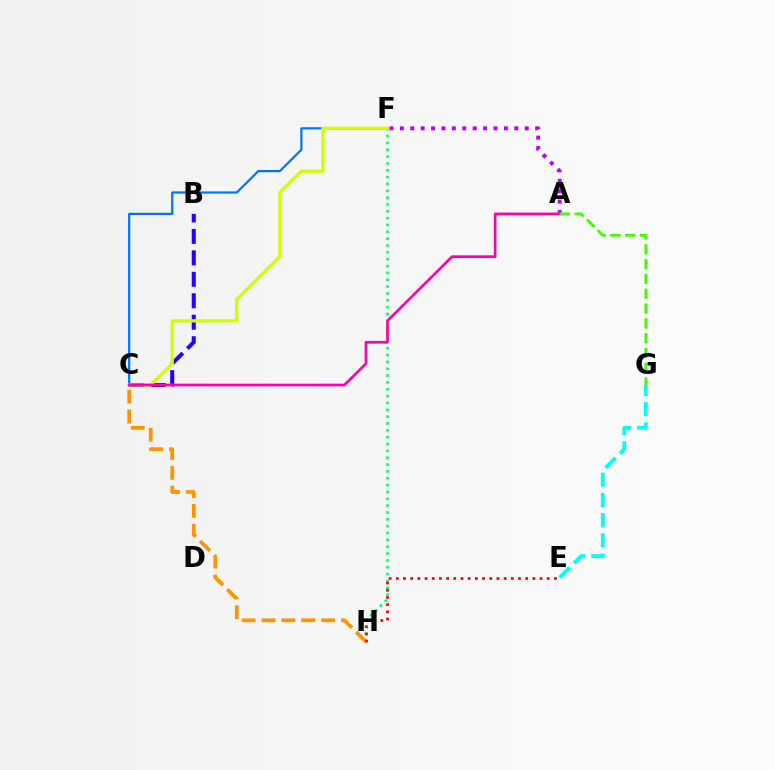{('B', 'C'): [{'color': '#2500ff', 'line_style': 'dashed', 'thickness': 2.92}], ('A', 'F'): [{'color': '#b900ff', 'line_style': 'dotted', 'thickness': 2.83}], ('F', 'H'): [{'color': '#00ff5c', 'line_style': 'dotted', 'thickness': 1.86}], ('C', 'F'): [{'color': '#0074ff', 'line_style': 'solid', 'thickness': 1.6}, {'color': '#d1ff00', 'line_style': 'solid', 'thickness': 2.36}], ('C', 'H'): [{'color': '#ff9400', 'line_style': 'dashed', 'thickness': 2.7}], ('A', 'C'): [{'color': '#ff00ac', 'line_style': 'solid', 'thickness': 1.93}], ('E', 'H'): [{'color': '#ff0000', 'line_style': 'dotted', 'thickness': 1.95}], ('A', 'G'): [{'color': '#3dff00', 'line_style': 'dashed', 'thickness': 2.01}], ('E', 'G'): [{'color': '#00fff6', 'line_style': 'dashed', 'thickness': 2.74}]}